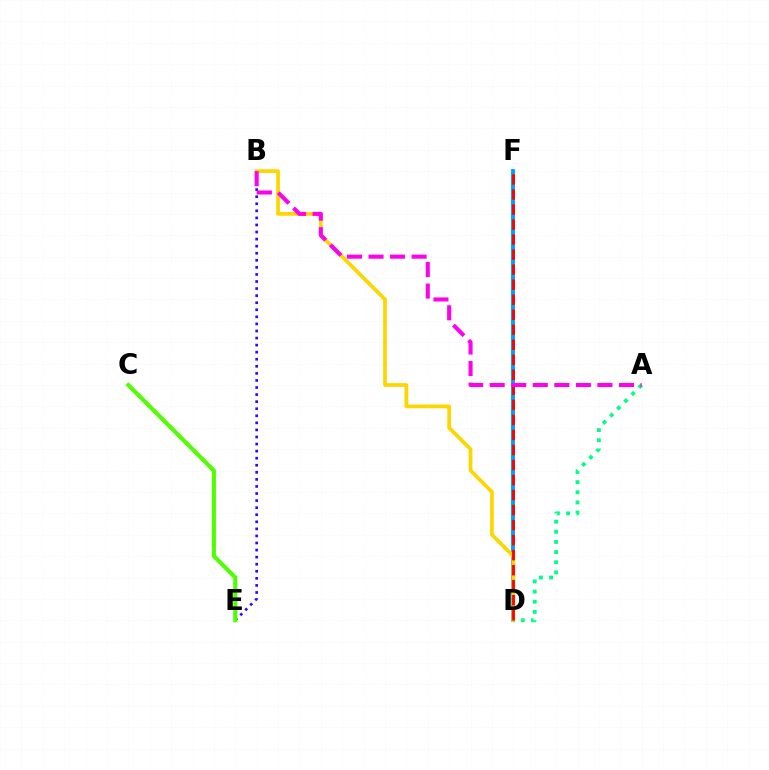{('D', 'F'): [{'color': '#009eff', 'line_style': 'solid', 'thickness': 2.79}, {'color': '#ff0000', 'line_style': 'dashed', 'thickness': 2.04}], ('B', 'D'): [{'color': '#ffd500', 'line_style': 'solid', 'thickness': 2.68}], ('A', 'D'): [{'color': '#00ff86', 'line_style': 'dotted', 'thickness': 2.76}], ('B', 'E'): [{'color': '#3700ff', 'line_style': 'dotted', 'thickness': 1.92}], ('A', 'B'): [{'color': '#ff00ed', 'line_style': 'dashed', 'thickness': 2.93}], ('C', 'E'): [{'color': '#4fff00', 'line_style': 'solid', 'thickness': 2.94}]}